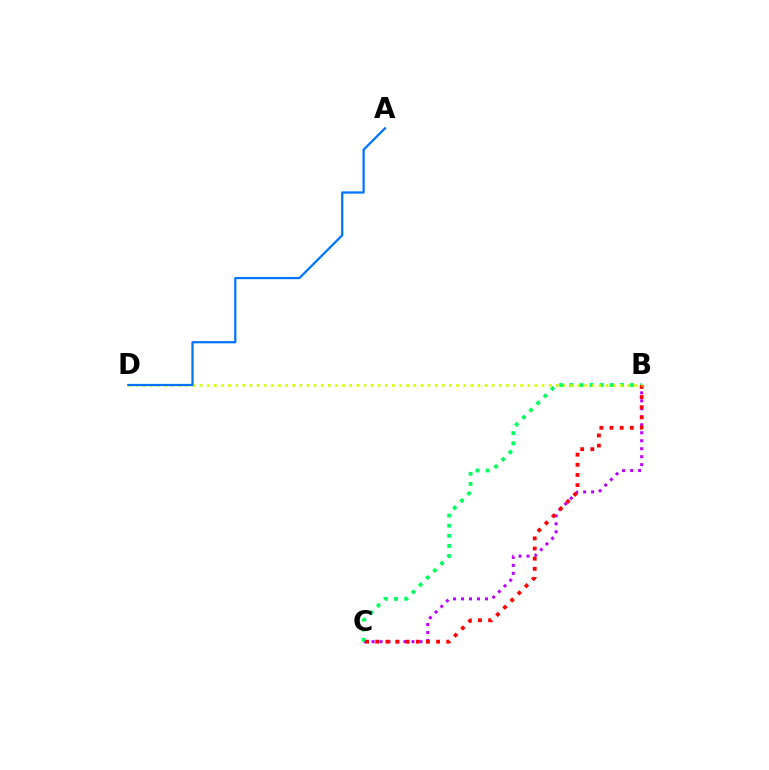{('B', 'C'): [{'color': '#b900ff', 'line_style': 'dotted', 'thickness': 2.17}, {'color': '#00ff5c', 'line_style': 'dotted', 'thickness': 2.75}, {'color': '#ff0000', 'line_style': 'dotted', 'thickness': 2.76}], ('B', 'D'): [{'color': '#d1ff00', 'line_style': 'dotted', 'thickness': 1.94}], ('A', 'D'): [{'color': '#0074ff', 'line_style': 'solid', 'thickness': 1.62}]}